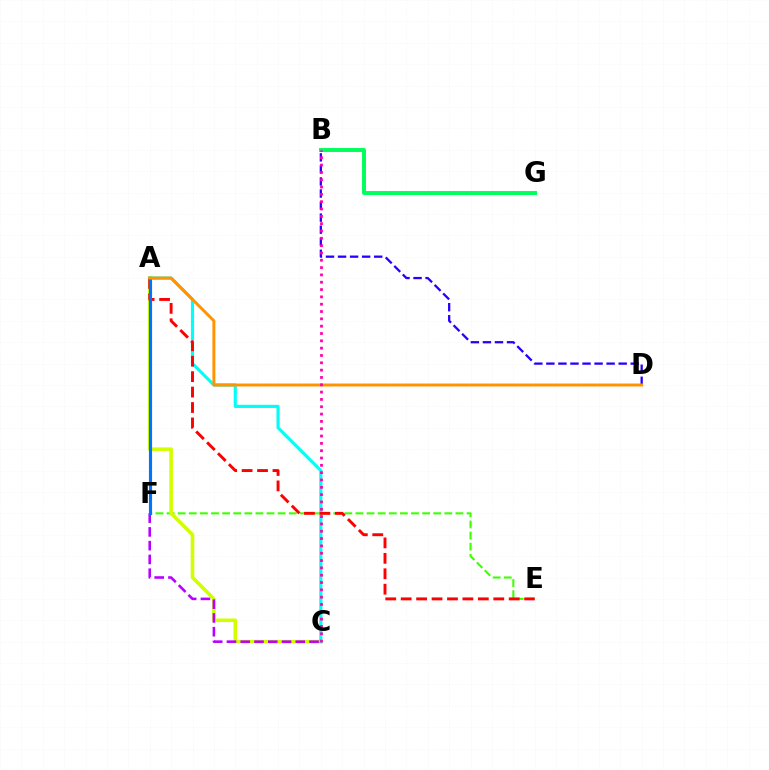{('B', 'D'): [{'color': '#2500ff', 'line_style': 'dashed', 'thickness': 1.64}], ('E', 'F'): [{'color': '#3dff00', 'line_style': 'dashed', 'thickness': 1.51}], ('B', 'G'): [{'color': '#00ff5c', 'line_style': 'solid', 'thickness': 2.84}], ('A', 'C'): [{'color': '#d1ff00', 'line_style': 'solid', 'thickness': 2.58}, {'color': '#00fff6', 'line_style': 'solid', 'thickness': 2.27}], ('C', 'F'): [{'color': '#b900ff', 'line_style': 'dashed', 'thickness': 1.87}], ('A', 'E'): [{'color': '#ff0000', 'line_style': 'dashed', 'thickness': 2.1}], ('A', 'F'): [{'color': '#0074ff', 'line_style': 'solid', 'thickness': 2.26}], ('A', 'D'): [{'color': '#ff9400', 'line_style': 'solid', 'thickness': 2.12}], ('B', 'C'): [{'color': '#ff00ac', 'line_style': 'dotted', 'thickness': 1.99}]}